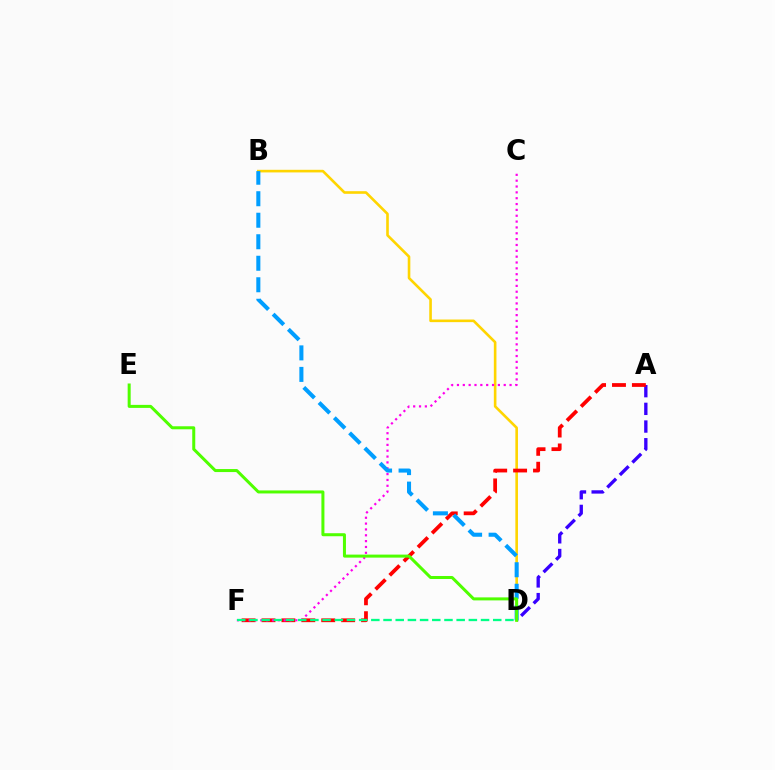{('B', 'D'): [{'color': '#ffd500', 'line_style': 'solid', 'thickness': 1.88}, {'color': '#009eff', 'line_style': 'dashed', 'thickness': 2.92}], ('A', 'D'): [{'color': '#3700ff', 'line_style': 'dashed', 'thickness': 2.4}], ('A', 'F'): [{'color': '#ff0000', 'line_style': 'dashed', 'thickness': 2.7}], ('C', 'F'): [{'color': '#ff00ed', 'line_style': 'dotted', 'thickness': 1.59}], ('D', 'F'): [{'color': '#00ff86', 'line_style': 'dashed', 'thickness': 1.66}], ('D', 'E'): [{'color': '#4fff00', 'line_style': 'solid', 'thickness': 2.17}]}